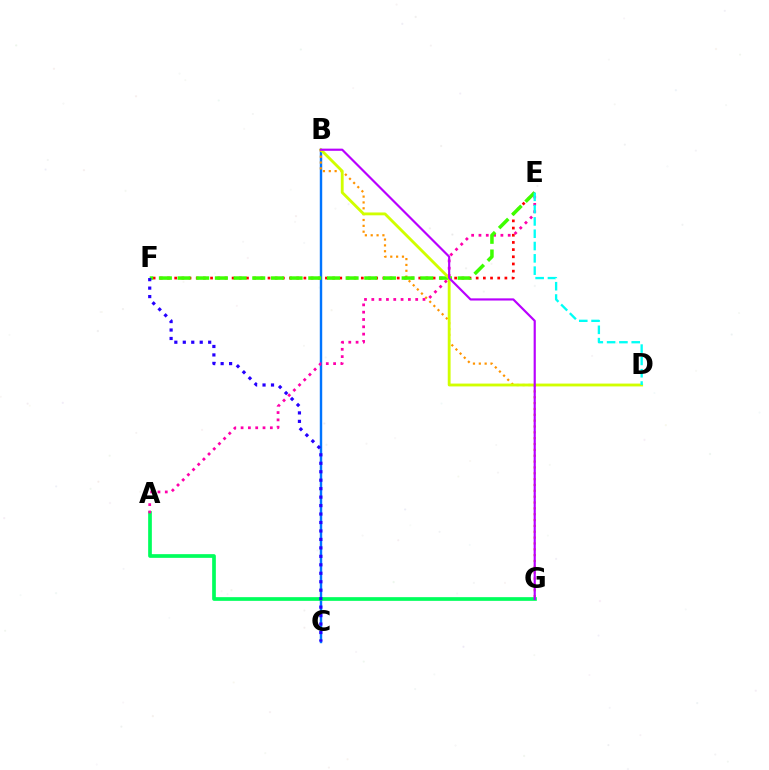{('B', 'C'): [{'color': '#0074ff', 'line_style': 'solid', 'thickness': 1.75}], ('A', 'G'): [{'color': '#00ff5c', 'line_style': 'solid', 'thickness': 2.66}], ('B', 'G'): [{'color': '#ff9400', 'line_style': 'dotted', 'thickness': 1.59}, {'color': '#b900ff', 'line_style': 'solid', 'thickness': 1.56}], ('A', 'E'): [{'color': '#ff00ac', 'line_style': 'dotted', 'thickness': 1.99}], ('E', 'F'): [{'color': '#ff0000', 'line_style': 'dotted', 'thickness': 1.95}, {'color': '#3dff00', 'line_style': 'dashed', 'thickness': 2.54}], ('C', 'F'): [{'color': '#2500ff', 'line_style': 'dotted', 'thickness': 2.3}], ('B', 'D'): [{'color': '#d1ff00', 'line_style': 'solid', 'thickness': 2.05}], ('D', 'E'): [{'color': '#00fff6', 'line_style': 'dashed', 'thickness': 1.67}]}